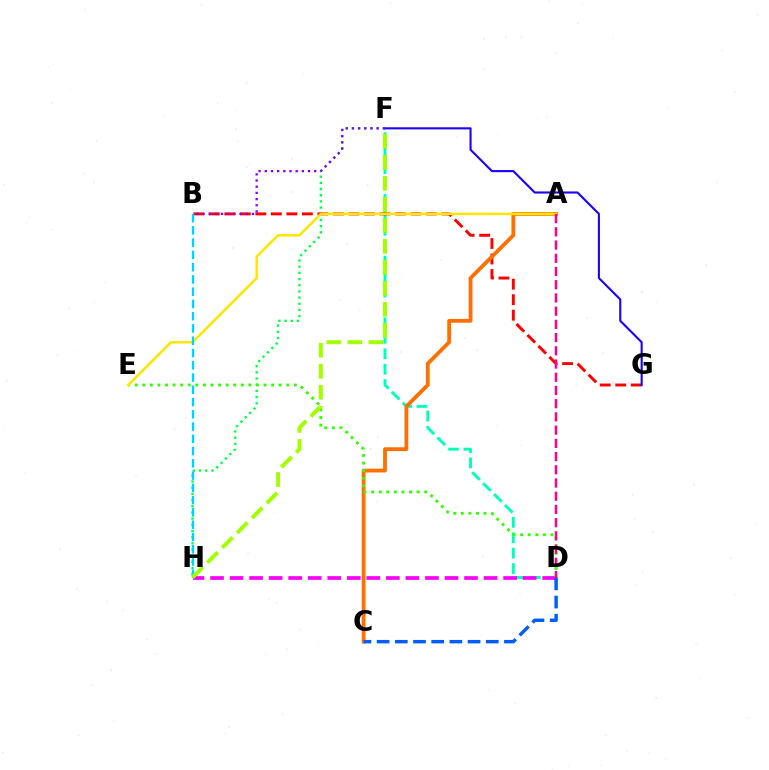{('D', 'F'): [{'color': '#00ffbb', 'line_style': 'dashed', 'thickness': 2.1}], ('F', 'H'): [{'color': '#00ff45', 'line_style': 'dotted', 'thickness': 1.68}, {'color': '#a2ff00', 'line_style': 'dashed', 'thickness': 2.85}], ('B', 'G'): [{'color': '#ff0000', 'line_style': 'dashed', 'thickness': 2.11}], ('A', 'C'): [{'color': '#ff7000', 'line_style': 'solid', 'thickness': 2.74}], ('D', 'H'): [{'color': '#fa00f9', 'line_style': 'dashed', 'thickness': 2.65}], ('F', 'G'): [{'color': '#1900ff', 'line_style': 'solid', 'thickness': 1.51}], ('D', 'E'): [{'color': '#31ff00', 'line_style': 'dotted', 'thickness': 2.06}], ('A', 'E'): [{'color': '#ffe600', 'line_style': 'solid', 'thickness': 1.82}], ('B', 'H'): [{'color': '#00d3ff', 'line_style': 'dashed', 'thickness': 1.67}], ('B', 'F'): [{'color': '#8a00ff', 'line_style': 'dotted', 'thickness': 1.68}], ('C', 'D'): [{'color': '#005dff', 'line_style': 'dashed', 'thickness': 2.47}], ('A', 'D'): [{'color': '#ff0088', 'line_style': 'dashed', 'thickness': 1.8}]}